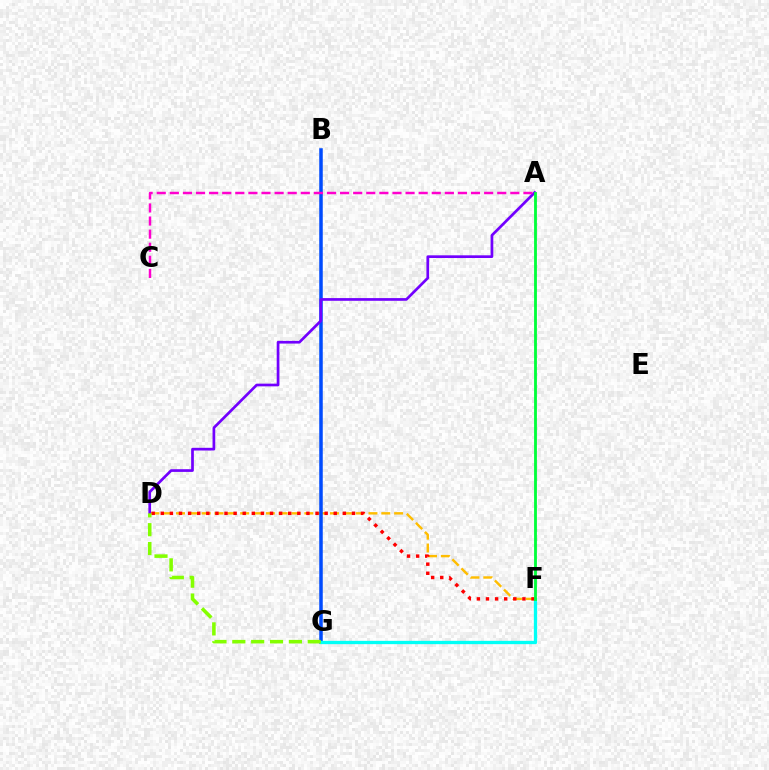{('D', 'F'): [{'color': '#ffbd00', 'line_style': 'dashed', 'thickness': 1.74}, {'color': '#ff0000', 'line_style': 'dotted', 'thickness': 2.47}], ('B', 'G'): [{'color': '#004bff', 'line_style': 'solid', 'thickness': 2.52}], ('F', 'G'): [{'color': '#00fff6', 'line_style': 'solid', 'thickness': 2.38}], ('A', 'D'): [{'color': '#7200ff', 'line_style': 'solid', 'thickness': 1.95}], ('A', 'C'): [{'color': '#ff00cf', 'line_style': 'dashed', 'thickness': 1.78}], ('A', 'F'): [{'color': '#00ff39', 'line_style': 'solid', 'thickness': 2.04}], ('D', 'G'): [{'color': '#84ff00', 'line_style': 'dashed', 'thickness': 2.56}]}